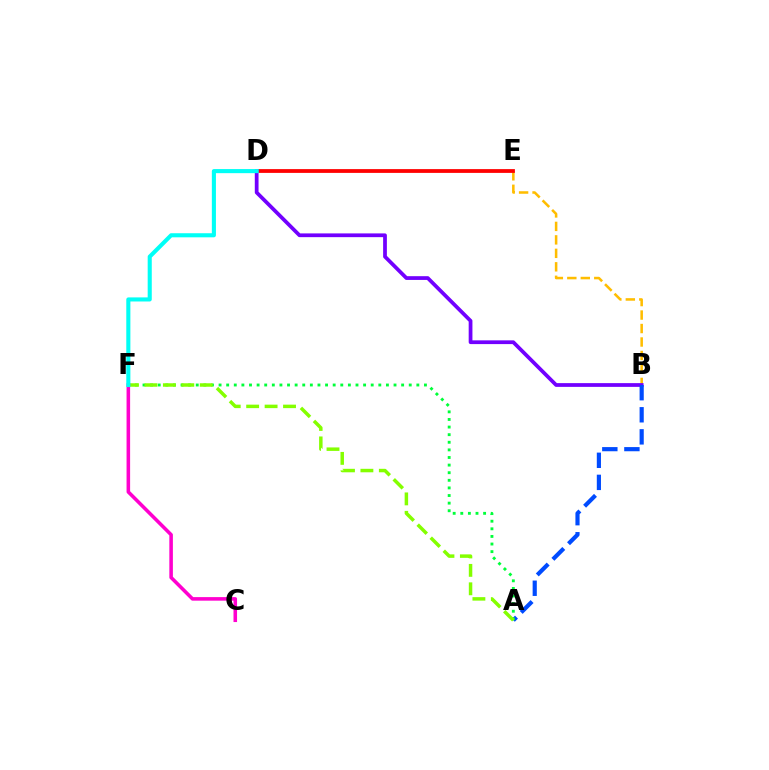{('B', 'E'): [{'color': '#ffbd00', 'line_style': 'dashed', 'thickness': 1.83}], ('D', 'E'): [{'color': '#ff0000', 'line_style': 'solid', 'thickness': 2.72}], ('B', 'D'): [{'color': '#7200ff', 'line_style': 'solid', 'thickness': 2.7}], ('A', 'B'): [{'color': '#004bff', 'line_style': 'dashed', 'thickness': 3.0}], ('A', 'F'): [{'color': '#00ff39', 'line_style': 'dotted', 'thickness': 2.07}, {'color': '#84ff00', 'line_style': 'dashed', 'thickness': 2.5}], ('C', 'F'): [{'color': '#ff00cf', 'line_style': 'solid', 'thickness': 2.56}], ('D', 'F'): [{'color': '#00fff6', 'line_style': 'solid', 'thickness': 2.94}]}